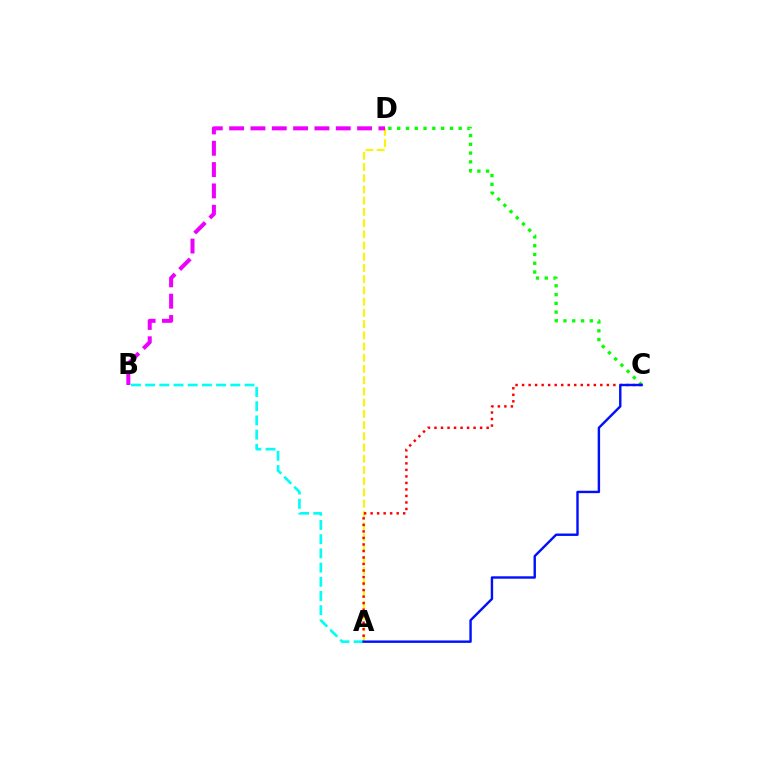{('A', 'D'): [{'color': '#fcf500', 'line_style': 'dashed', 'thickness': 1.52}], ('C', 'D'): [{'color': '#08ff00', 'line_style': 'dotted', 'thickness': 2.39}], ('A', 'C'): [{'color': '#ff0000', 'line_style': 'dotted', 'thickness': 1.77}, {'color': '#0010ff', 'line_style': 'solid', 'thickness': 1.73}], ('A', 'B'): [{'color': '#00fff6', 'line_style': 'dashed', 'thickness': 1.93}], ('B', 'D'): [{'color': '#ee00ff', 'line_style': 'dashed', 'thickness': 2.9}]}